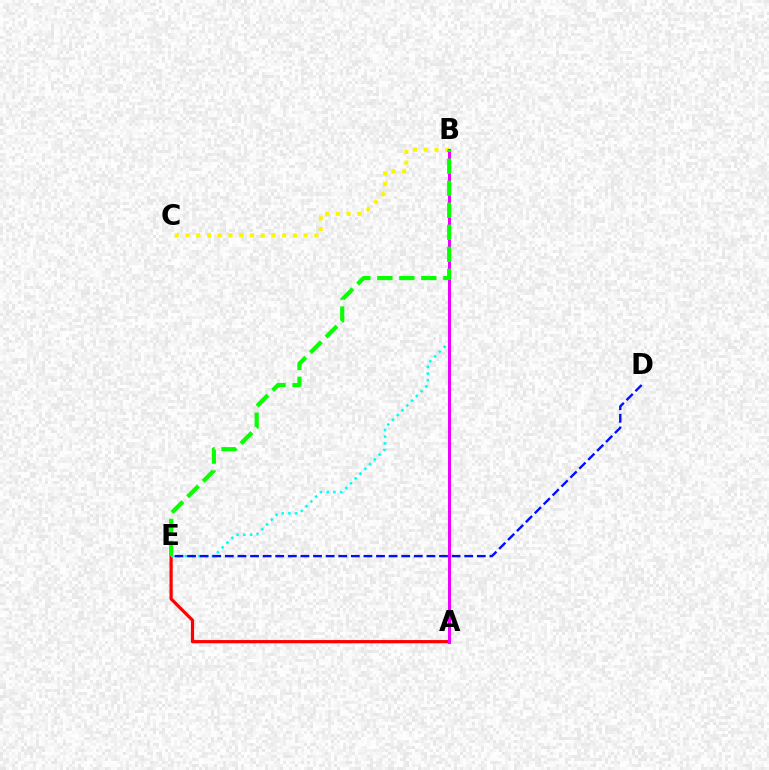{('B', 'C'): [{'color': '#fcf500', 'line_style': 'dotted', 'thickness': 2.91}], ('A', 'E'): [{'color': '#ff0000', 'line_style': 'solid', 'thickness': 2.3}], ('B', 'E'): [{'color': '#00fff6', 'line_style': 'dotted', 'thickness': 1.83}, {'color': '#08ff00', 'line_style': 'dashed', 'thickness': 2.99}], ('A', 'B'): [{'color': '#ee00ff', 'line_style': 'solid', 'thickness': 2.17}], ('D', 'E'): [{'color': '#0010ff', 'line_style': 'dashed', 'thickness': 1.71}]}